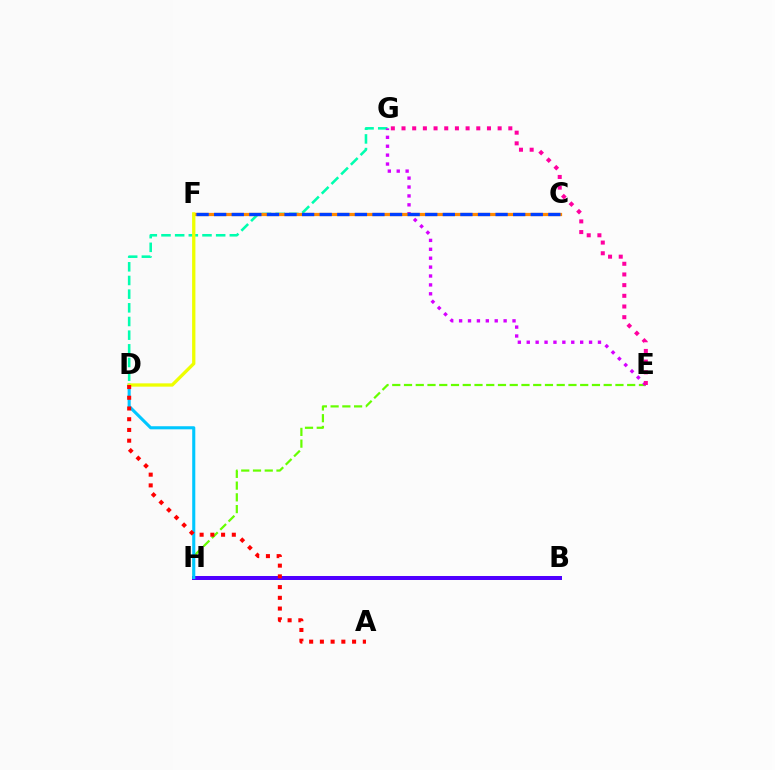{('D', 'G'): [{'color': '#00ffaf', 'line_style': 'dashed', 'thickness': 1.86}], ('B', 'H'): [{'color': '#00ff27', 'line_style': 'dotted', 'thickness': 1.59}, {'color': '#4f00ff', 'line_style': 'solid', 'thickness': 2.88}], ('E', 'H'): [{'color': '#66ff00', 'line_style': 'dashed', 'thickness': 1.6}], ('E', 'G'): [{'color': '#d600ff', 'line_style': 'dotted', 'thickness': 2.42}, {'color': '#ff00a0', 'line_style': 'dotted', 'thickness': 2.9}], ('C', 'F'): [{'color': '#ff8800', 'line_style': 'solid', 'thickness': 2.33}, {'color': '#003fff', 'line_style': 'dashed', 'thickness': 2.39}], ('D', 'H'): [{'color': '#00c7ff', 'line_style': 'solid', 'thickness': 2.22}], ('D', 'F'): [{'color': '#eeff00', 'line_style': 'solid', 'thickness': 2.37}], ('A', 'D'): [{'color': '#ff0000', 'line_style': 'dotted', 'thickness': 2.92}]}